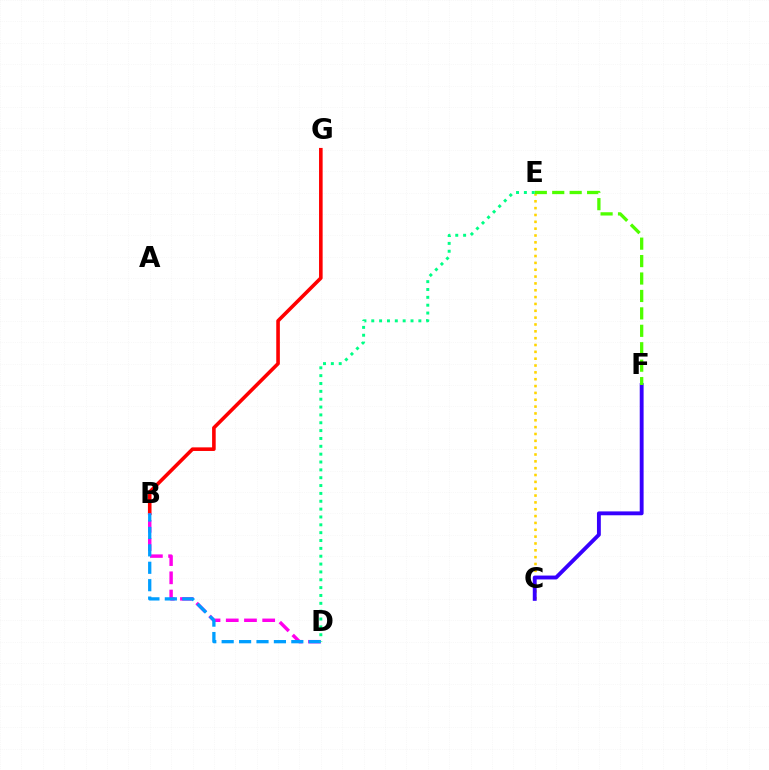{('B', 'G'): [{'color': '#ff0000', 'line_style': 'solid', 'thickness': 2.59}], ('C', 'E'): [{'color': '#ffd500', 'line_style': 'dotted', 'thickness': 1.86}], ('B', 'D'): [{'color': '#ff00ed', 'line_style': 'dashed', 'thickness': 2.47}, {'color': '#009eff', 'line_style': 'dashed', 'thickness': 2.37}], ('C', 'F'): [{'color': '#3700ff', 'line_style': 'solid', 'thickness': 2.79}], ('E', 'F'): [{'color': '#4fff00', 'line_style': 'dashed', 'thickness': 2.37}], ('D', 'E'): [{'color': '#00ff86', 'line_style': 'dotted', 'thickness': 2.13}]}